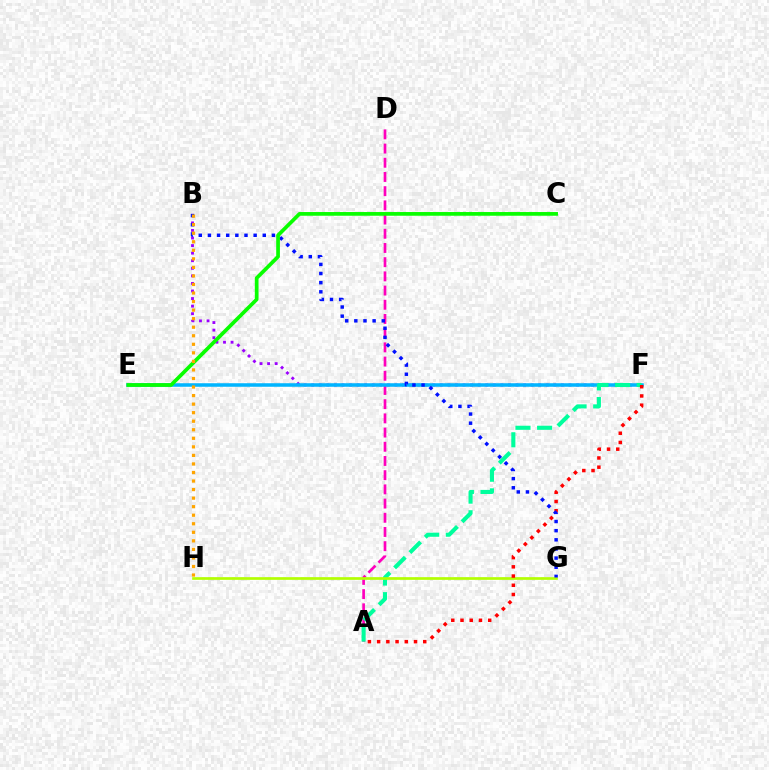{('A', 'D'): [{'color': '#ff00bd', 'line_style': 'dashed', 'thickness': 1.93}], ('B', 'F'): [{'color': '#9b00ff', 'line_style': 'dotted', 'thickness': 2.06}], ('E', 'F'): [{'color': '#00b5ff', 'line_style': 'solid', 'thickness': 2.54}], ('A', 'F'): [{'color': '#00ff9d', 'line_style': 'dashed', 'thickness': 2.94}, {'color': '#ff0000', 'line_style': 'dotted', 'thickness': 2.51}], ('G', 'H'): [{'color': '#b3ff00', 'line_style': 'solid', 'thickness': 1.93}], ('B', 'G'): [{'color': '#0010ff', 'line_style': 'dotted', 'thickness': 2.48}], ('C', 'E'): [{'color': '#08ff00', 'line_style': 'solid', 'thickness': 2.67}], ('B', 'H'): [{'color': '#ffa500', 'line_style': 'dotted', 'thickness': 2.32}]}